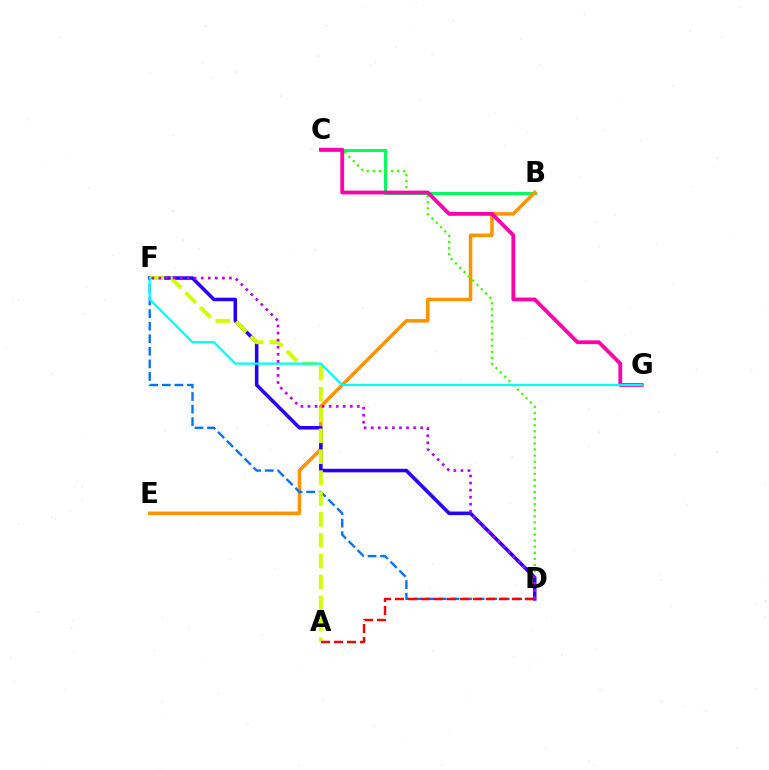{('B', 'C'): [{'color': '#00ff5c', 'line_style': 'solid', 'thickness': 2.21}], ('B', 'E'): [{'color': '#ff9400', 'line_style': 'solid', 'thickness': 2.55}], ('C', 'D'): [{'color': '#3dff00', 'line_style': 'dotted', 'thickness': 1.65}], ('D', 'F'): [{'color': '#0074ff', 'line_style': 'dashed', 'thickness': 1.71}, {'color': '#2500ff', 'line_style': 'solid', 'thickness': 2.56}, {'color': '#b900ff', 'line_style': 'dotted', 'thickness': 1.92}], ('C', 'G'): [{'color': '#ff00ac', 'line_style': 'solid', 'thickness': 2.75}], ('A', 'F'): [{'color': '#d1ff00', 'line_style': 'dashed', 'thickness': 2.84}], ('A', 'D'): [{'color': '#ff0000', 'line_style': 'dashed', 'thickness': 1.76}], ('F', 'G'): [{'color': '#00fff6', 'line_style': 'solid', 'thickness': 1.63}]}